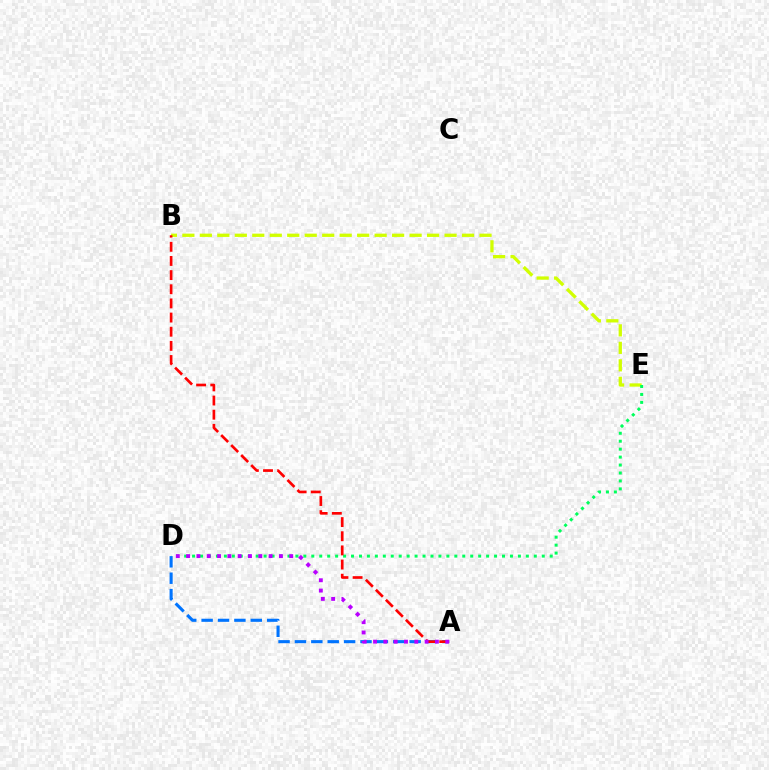{('B', 'E'): [{'color': '#d1ff00', 'line_style': 'dashed', 'thickness': 2.37}], ('D', 'E'): [{'color': '#00ff5c', 'line_style': 'dotted', 'thickness': 2.16}], ('A', 'D'): [{'color': '#0074ff', 'line_style': 'dashed', 'thickness': 2.23}, {'color': '#b900ff', 'line_style': 'dotted', 'thickness': 2.8}], ('A', 'B'): [{'color': '#ff0000', 'line_style': 'dashed', 'thickness': 1.92}]}